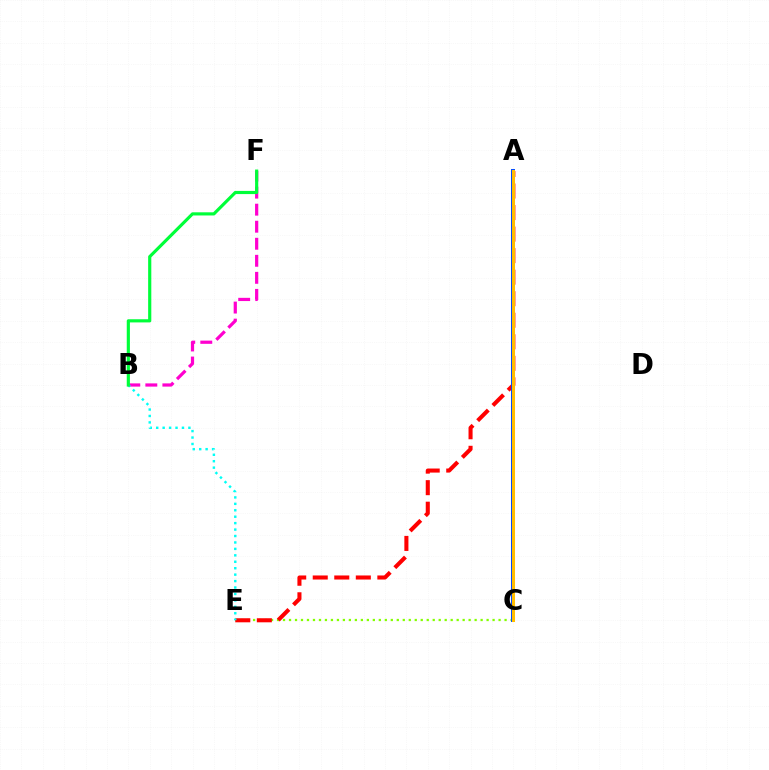{('C', 'E'): [{'color': '#84ff00', 'line_style': 'dotted', 'thickness': 1.63}], ('A', 'C'): [{'color': '#7200ff', 'line_style': 'dashed', 'thickness': 2.89}, {'color': '#004bff', 'line_style': 'solid', 'thickness': 2.85}, {'color': '#ffbd00', 'line_style': 'solid', 'thickness': 2.18}], ('B', 'F'): [{'color': '#ff00cf', 'line_style': 'dashed', 'thickness': 2.31}, {'color': '#00ff39', 'line_style': 'solid', 'thickness': 2.28}], ('A', 'E'): [{'color': '#ff0000', 'line_style': 'dashed', 'thickness': 2.93}], ('B', 'E'): [{'color': '#00fff6', 'line_style': 'dotted', 'thickness': 1.75}]}